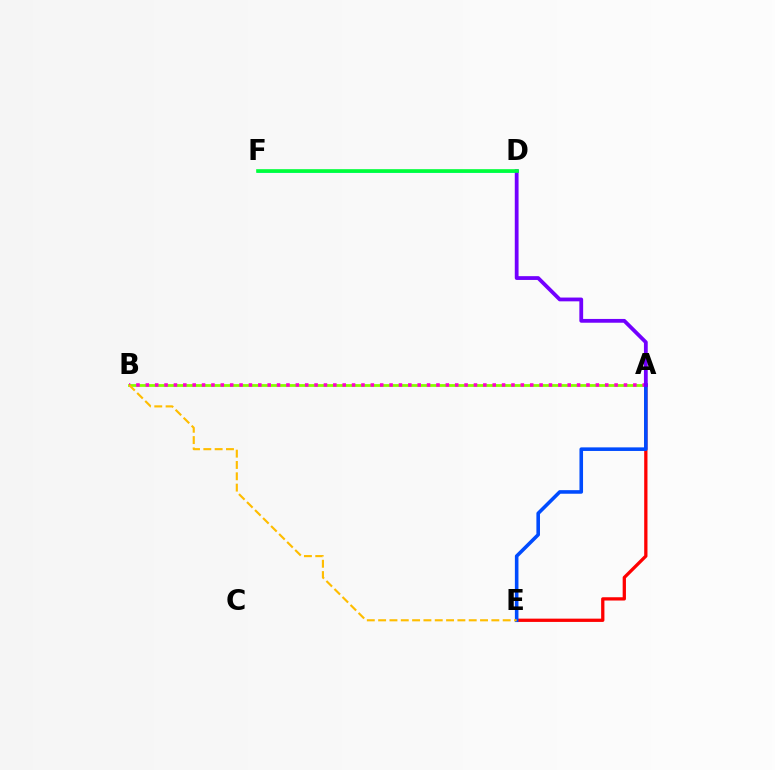{('A', 'B'): [{'color': '#84ff00', 'line_style': 'solid', 'thickness': 2.01}, {'color': '#ff00cf', 'line_style': 'dotted', 'thickness': 2.55}], ('A', 'E'): [{'color': '#ff0000', 'line_style': 'solid', 'thickness': 2.36}, {'color': '#004bff', 'line_style': 'solid', 'thickness': 2.58}], ('B', 'E'): [{'color': '#ffbd00', 'line_style': 'dashed', 'thickness': 1.54}], ('D', 'F'): [{'color': '#00fff6', 'line_style': 'solid', 'thickness': 1.98}, {'color': '#00ff39', 'line_style': 'solid', 'thickness': 2.62}], ('A', 'D'): [{'color': '#7200ff', 'line_style': 'solid', 'thickness': 2.73}]}